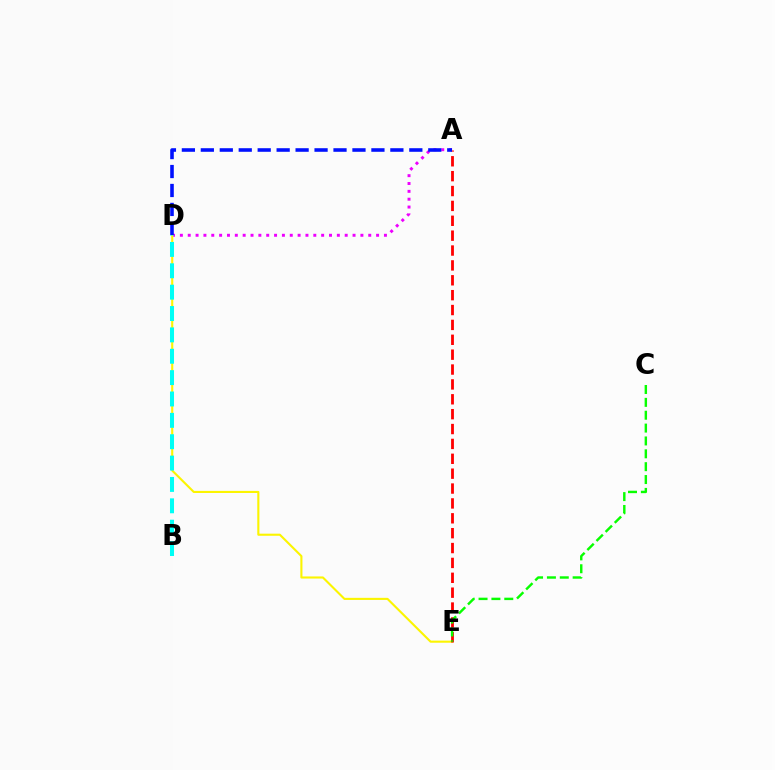{('A', 'D'): [{'color': '#ee00ff', 'line_style': 'dotted', 'thickness': 2.13}, {'color': '#0010ff', 'line_style': 'dashed', 'thickness': 2.57}], ('D', 'E'): [{'color': '#fcf500', 'line_style': 'solid', 'thickness': 1.52}], ('A', 'E'): [{'color': '#ff0000', 'line_style': 'dashed', 'thickness': 2.02}], ('C', 'E'): [{'color': '#08ff00', 'line_style': 'dashed', 'thickness': 1.75}], ('B', 'D'): [{'color': '#00fff6', 'line_style': 'dashed', 'thickness': 2.9}]}